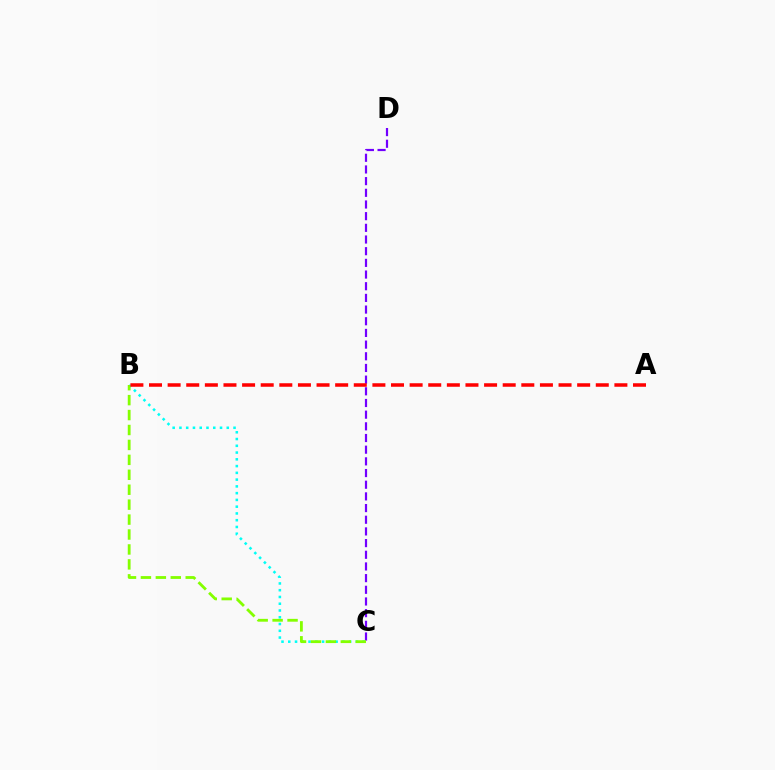{('C', 'D'): [{'color': '#7200ff', 'line_style': 'dashed', 'thickness': 1.59}], ('B', 'C'): [{'color': '#00fff6', 'line_style': 'dotted', 'thickness': 1.84}, {'color': '#84ff00', 'line_style': 'dashed', 'thickness': 2.03}], ('A', 'B'): [{'color': '#ff0000', 'line_style': 'dashed', 'thickness': 2.53}]}